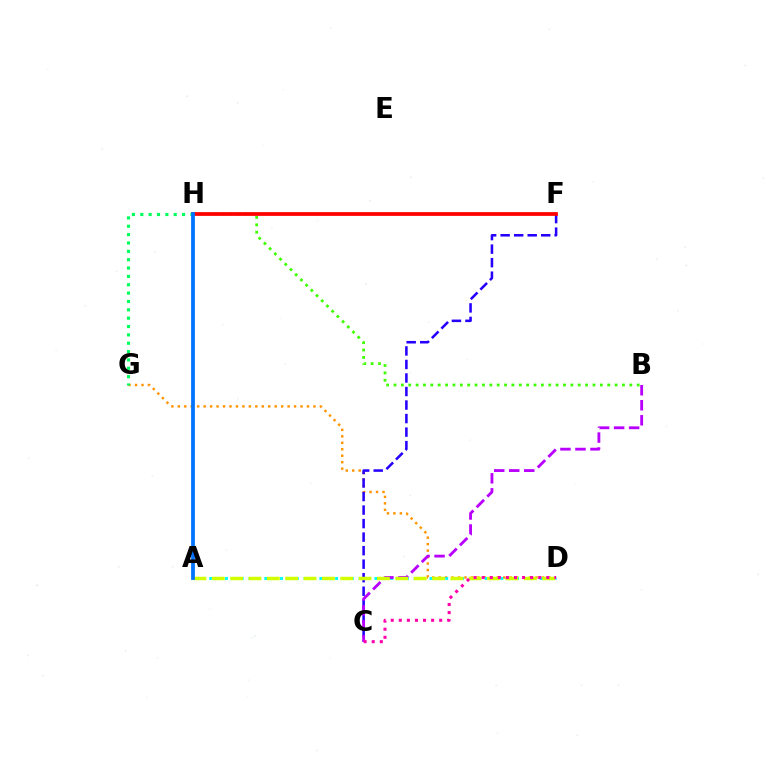{('B', 'H'): [{'color': '#3dff00', 'line_style': 'dotted', 'thickness': 2.0}], ('D', 'G'): [{'color': '#ff9400', 'line_style': 'dotted', 'thickness': 1.75}], ('C', 'F'): [{'color': '#2500ff', 'line_style': 'dashed', 'thickness': 1.84}], ('F', 'H'): [{'color': '#ff0000', 'line_style': 'solid', 'thickness': 2.7}], ('A', 'D'): [{'color': '#00fff6', 'line_style': 'dotted', 'thickness': 2.14}, {'color': '#d1ff00', 'line_style': 'dashed', 'thickness': 2.49}], ('B', 'C'): [{'color': '#b900ff', 'line_style': 'dashed', 'thickness': 2.04}], ('C', 'D'): [{'color': '#ff00ac', 'line_style': 'dotted', 'thickness': 2.2}], ('G', 'H'): [{'color': '#00ff5c', 'line_style': 'dotted', 'thickness': 2.27}], ('A', 'H'): [{'color': '#0074ff', 'line_style': 'solid', 'thickness': 2.71}]}